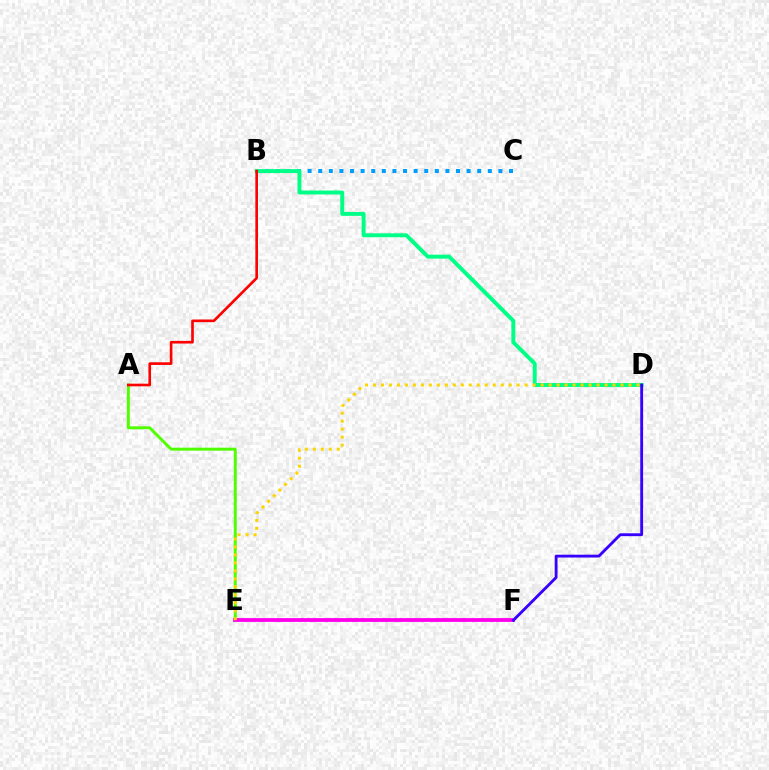{('B', 'C'): [{'color': '#009eff', 'line_style': 'dotted', 'thickness': 2.88}], ('A', 'E'): [{'color': '#4fff00', 'line_style': 'solid', 'thickness': 2.13}], ('B', 'D'): [{'color': '#00ff86', 'line_style': 'solid', 'thickness': 2.83}], ('A', 'B'): [{'color': '#ff0000', 'line_style': 'solid', 'thickness': 1.91}], ('E', 'F'): [{'color': '#ff00ed', 'line_style': 'solid', 'thickness': 2.74}], ('D', 'F'): [{'color': '#3700ff', 'line_style': 'solid', 'thickness': 2.05}], ('D', 'E'): [{'color': '#ffd500', 'line_style': 'dotted', 'thickness': 2.17}]}